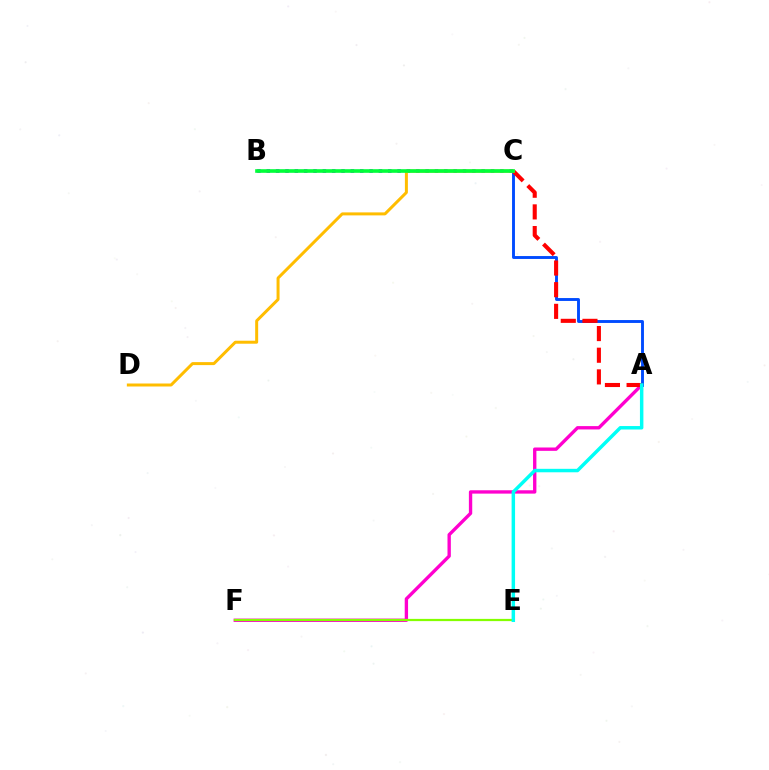{('A', 'F'): [{'color': '#ff00cf', 'line_style': 'solid', 'thickness': 2.41}], ('A', 'C'): [{'color': '#004bff', 'line_style': 'solid', 'thickness': 2.08}, {'color': '#ff0000', 'line_style': 'dashed', 'thickness': 2.94}], ('E', 'F'): [{'color': '#84ff00', 'line_style': 'solid', 'thickness': 1.61}], ('B', 'C'): [{'color': '#7200ff', 'line_style': 'dotted', 'thickness': 2.54}, {'color': '#00ff39', 'line_style': 'solid', 'thickness': 2.62}], ('C', 'D'): [{'color': '#ffbd00', 'line_style': 'solid', 'thickness': 2.15}], ('A', 'E'): [{'color': '#00fff6', 'line_style': 'solid', 'thickness': 2.49}]}